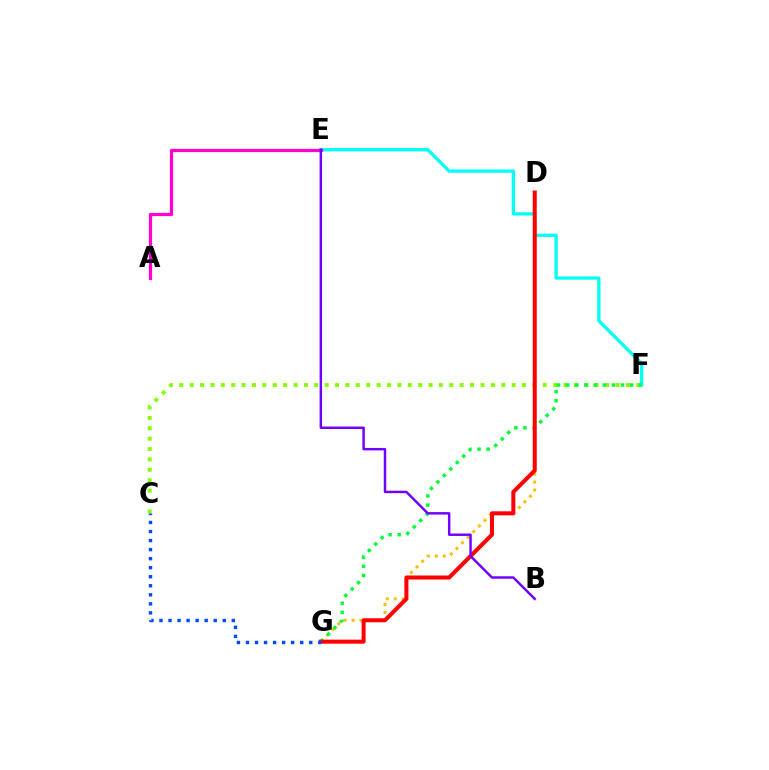{('C', 'F'): [{'color': '#84ff00', 'line_style': 'dotted', 'thickness': 2.82}], ('E', 'F'): [{'color': '#00fff6', 'line_style': 'solid', 'thickness': 2.35}], ('D', 'G'): [{'color': '#ffbd00', 'line_style': 'dotted', 'thickness': 2.15}, {'color': '#ff0000', 'line_style': 'solid', 'thickness': 2.9}], ('F', 'G'): [{'color': '#00ff39', 'line_style': 'dotted', 'thickness': 2.48}], ('A', 'E'): [{'color': '#ff00cf', 'line_style': 'solid', 'thickness': 2.32}], ('C', 'G'): [{'color': '#004bff', 'line_style': 'dotted', 'thickness': 2.46}], ('B', 'E'): [{'color': '#7200ff', 'line_style': 'solid', 'thickness': 1.77}]}